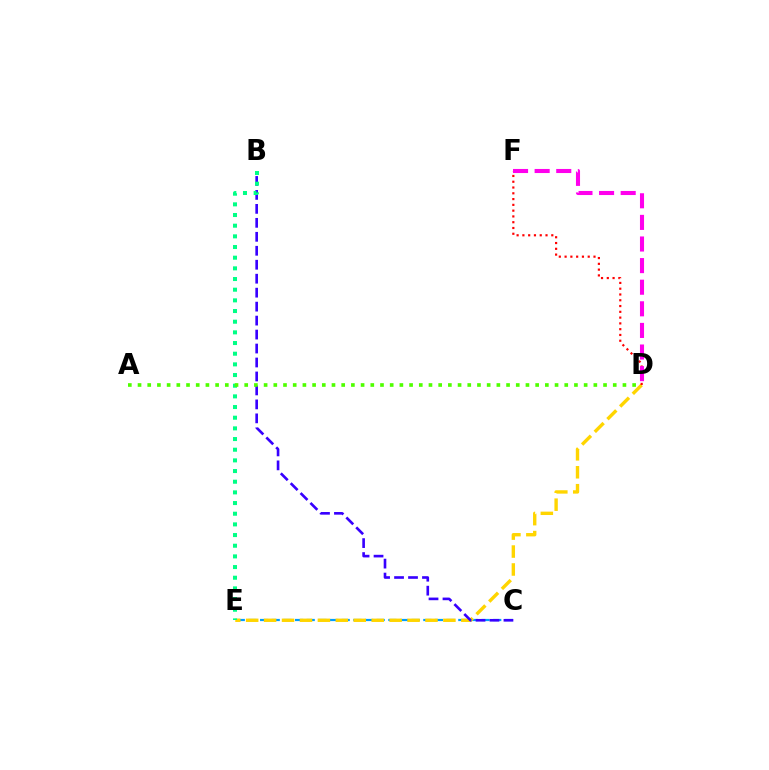{('C', 'E'): [{'color': '#009eff', 'line_style': 'dashed', 'thickness': 1.58}], ('D', 'E'): [{'color': '#ffd500', 'line_style': 'dashed', 'thickness': 2.44}], ('D', 'F'): [{'color': '#ff0000', 'line_style': 'dotted', 'thickness': 1.57}, {'color': '#ff00ed', 'line_style': 'dashed', 'thickness': 2.94}], ('B', 'C'): [{'color': '#3700ff', 'line_style': 'dashed', 'thickness': 1.9}], ('B', 'E'): [{'color': '#00ff86', 'line_style': 'dotted', 'thickness': 2.9}], ('A', 'D'): [{'color': '#4fff00', 'line_style': 'dotted', 'thickness': 2.63}]}